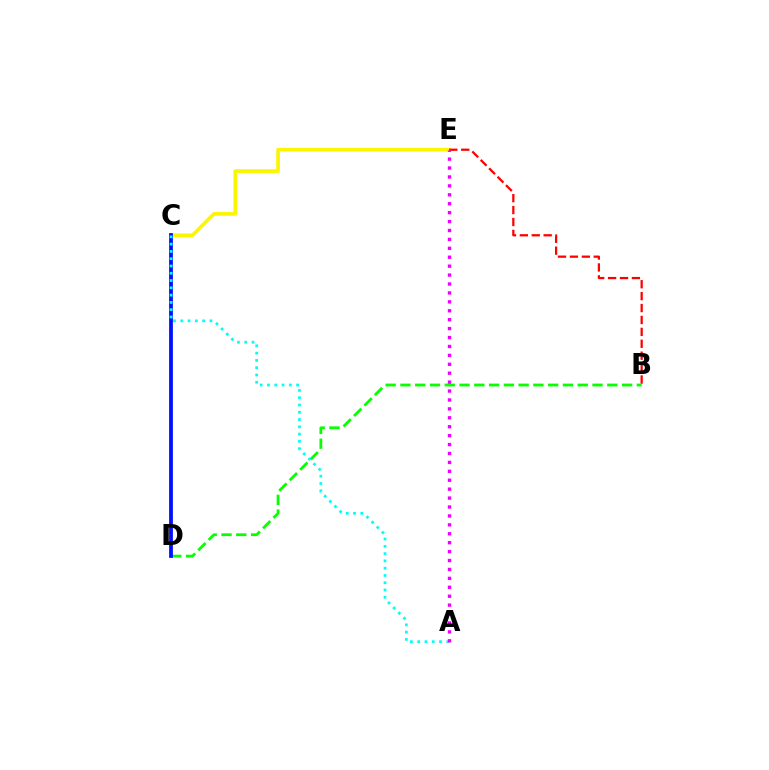{('B', 'D'): [{'color': '#08ff00', 'line_style': 'dashed', 'thickness': 2.01}], ('C', 'E'): [{'color': '#fcf500', 'line_style': 'solid', 'thickness': 2.64}], ('C', 'D'): [{'color': '#0010ff', 'line_style': 'solid', 'thickness': 2.72}], ('B', 'E'): [{'color': '#ff0000', 'line_style': 'dashed', 'thickness': 1.62}], ('A', 'C'): [{'color': '#00fff6', 'line_style': 'dotted', 'thickness': 1.98}], ('A', 'E'): [{'color': '#ee00ff', 'line_style': 'dotted', 'thickness': 2.42}]}